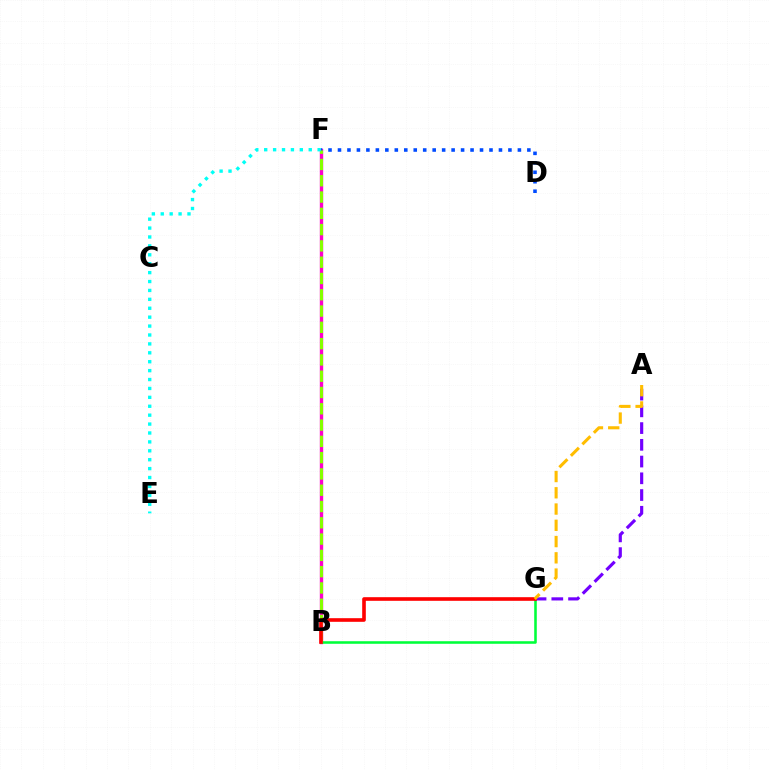{('B', 'F'): [{'color': '#ff00cf', 'line_style': 'solid', 'thickness': 2.42}, {'color': '#84ff00', 'line_style': 'dashed', 'thickness': 2.21}], ('B', 'G'): [{'color': '#00ff39', 'line_style': 'solid', 'thickness': 1.84}, {'color': '#ff0000', 'line_style': 'solid', 'thickness': 2.61}], ('D', 'F'): [{'color': '#004bff', 'line_style': 'dotted', 'thickness': 2.57}], ('E', 'F'): [{'color': '#00fff6', 'line_style': 'dotted', 'thickness': 2.42}], ('A', 'G'): [{'color': '#7200ff', 'line_style': 'dashed', 'thickness': 2.27}, {'color': '#ffbd00', 'line_style': 'dashed', 'thickness': 2.21}]}